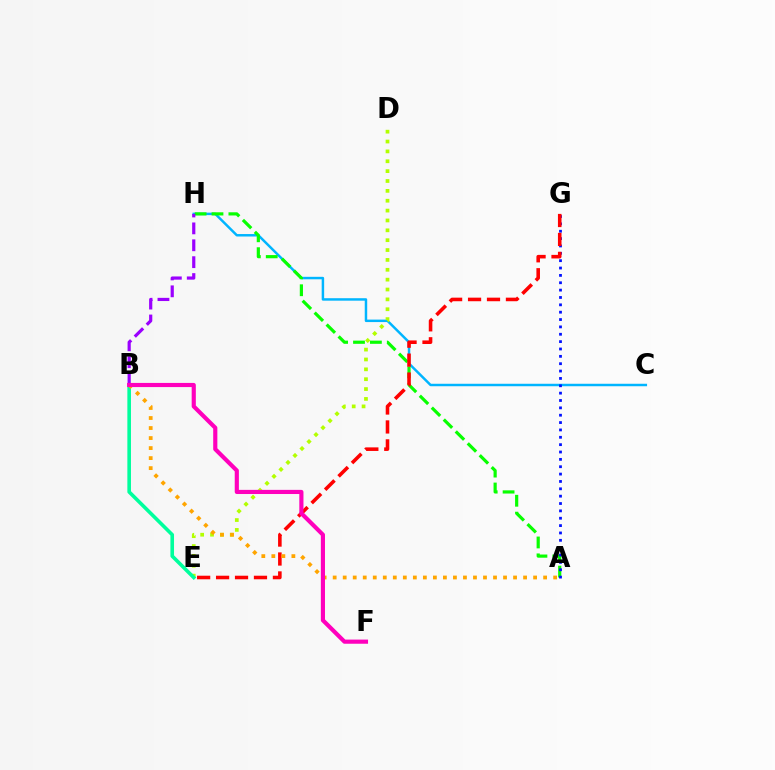{('C', 'H'): [{'color': '#00b5ff', 'line_style': 'solid', 'thickness': 1.78}], ('A', 'H'): [{'color': '#08ff00', 'line_style': 'dashed', 'thickness': 2.29}], ('D', 'E'): [{'color': '#b3ff00', 'line_style': 'dotted', 'thickness': 2.68}], ('A', 'G'): [{'color': '#0010ff', 'line_style': 'dotted', 'thickness': 2.0}], ('B', 'E'): [{'color': '#00ff9d', 'line_style': 'solid', 'thickness': 2.6}], ('E', 'G'): [{'color': '#ff0000', 'line_style': 'dashed', 'thickness': 2.57}], ('B', 'H'): [{'color': '#9b00ff', 'line_style': 'dashed', 'thickness': 2.3}], ('A', 'B'): [{'color': '#ffa500', 'line_style': 'dotted', 'thickness': 2.72}], ('B', 'F'): [{'color': '#ff00bd', 'line_style': 'solid', 'thickness': 2.99}]}